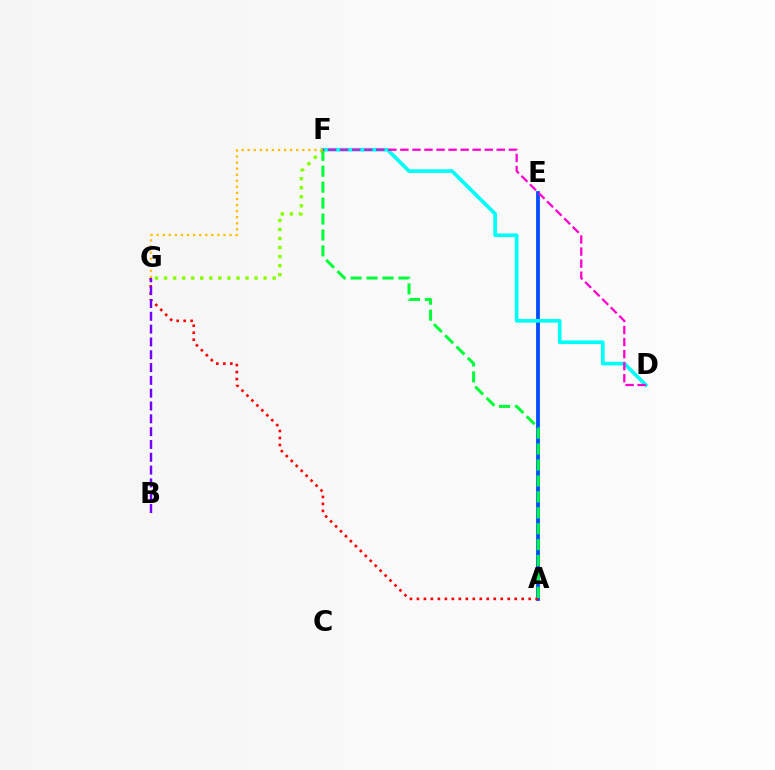{('F', 'G'): [{'color': '#84ff00', 'line_style': 'dotted', 'thickness': 2.46}, {'color': '#ffbd00', 'line_style': 'dotted', 'thickness': 1.65}], ('A', 'E'): [{'color': '#004bff', 'line_style': 'solid', 'thickness': 2.72}], ('A', 'G'): [{'color': '#ff0000', 'line_style': 'dotted', 'thickness': 1.9}], ('B', 'G'): [{'color': '#7200ff', 'line_style': 'dashed', 'thickness': 1.74}], ('D', 'F'): [{'color': '#00fff6', 'line_style': 'solid', 'thickness': 2.65}, {'color': '#ff00cf', 'line_style': 'dashed', 'thickness': 1.64}], ('A', 'F'): [{'color': '#00ff39', 'line_style': 'dashed', 'thickness': 2.16}]}